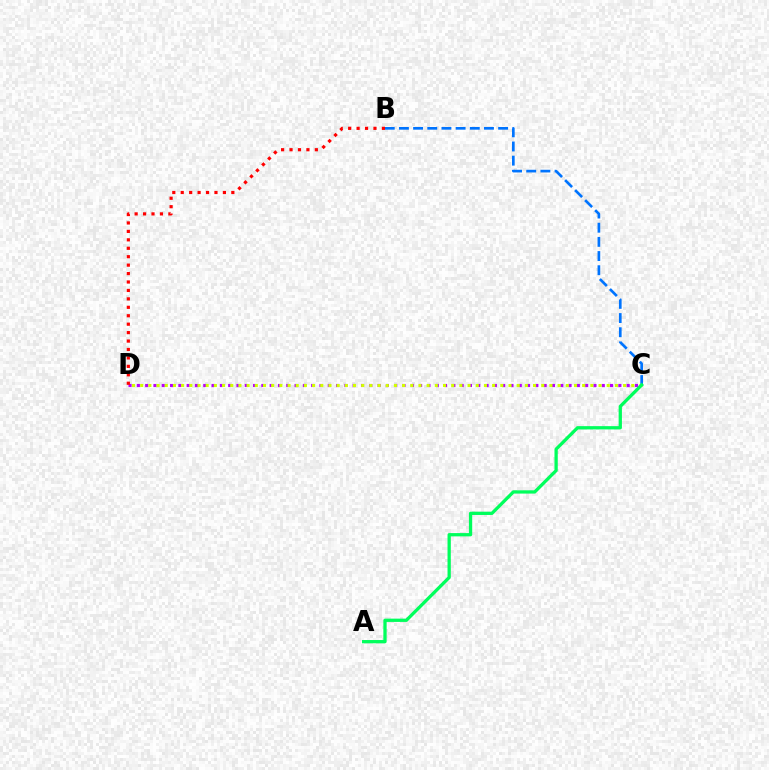{('C', 'D'): [{'color': '#b900ff', 'line_style': 'dotted', 'thickness': 2.26}, {'color': '#d1ff00', 'line_style': 'dotted', 'thickness': 2.22}], ('B', 'C'): [{'color': '#0074ff', 'line_style': 'dashed', 'thickness': 1.93}], ('A', 'C'): [{'color': '#00ff5c', 'line_style': 'solid', 'thickness': 2.36}], ('B', 'D'): [{'color': '#ff0000', 'line_style': 'dotted', 'thickness': 2.29}]}